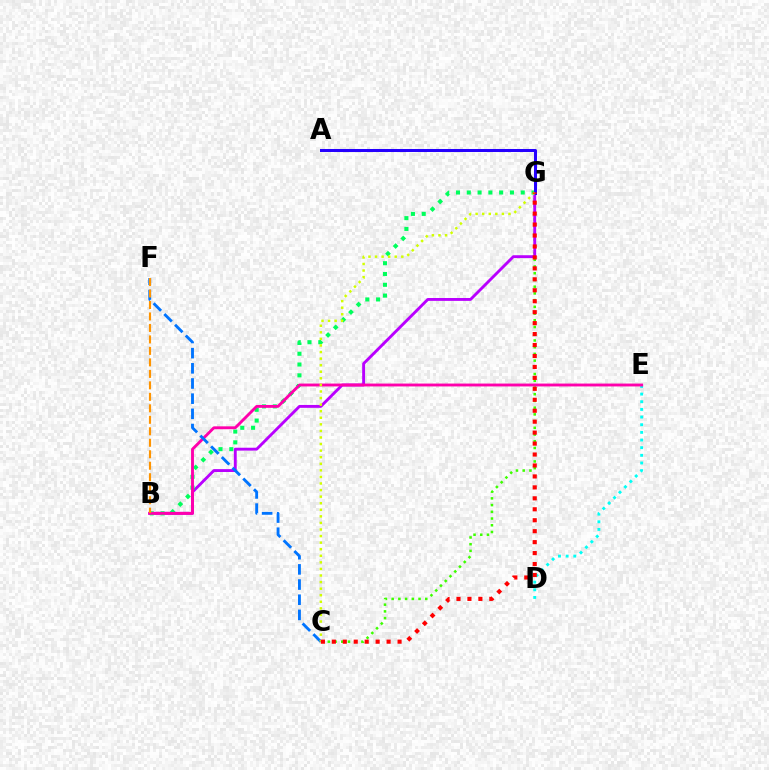{('C', 'G'): [{'color': '#3dff00', 'line_style': 'dotted', 'thickness': 1.83}, {'color': '#d1ff00', 'line_style': 'dotted', 'thickness': 1.79}, {'color': '#ff0000', 'line_style': 'dotted', 'thickness': 2.98}], ('B', 'G'): [{'color': '#b900ff', 'line_style': 'solid', 'thickness': 2.07}, {'color': '#00ff5c', 'line_style': 'dotted', 'thickness': 2.93}], ('A', 'G'): [{'color': '#2500ff', 'line_style': 'solid', 'thickness': 2.18}], ('D', 'E'): [{'color': '#00fff6', 'line_style': 'dotted', 'thickness': 2.08}], ('B', 'E'): [{'color': '#ff00ac', 'line_style': 'solid', 'thickness': 2.07}], ('C', 'F'): [{'color': '#0074ff', 'line_style': 'dashed', 'thickness': 2.06}], ('B', 'F'): [{'color': '#ff9400', 'line_style': 'dashed', 'thickness': 1.56}]}